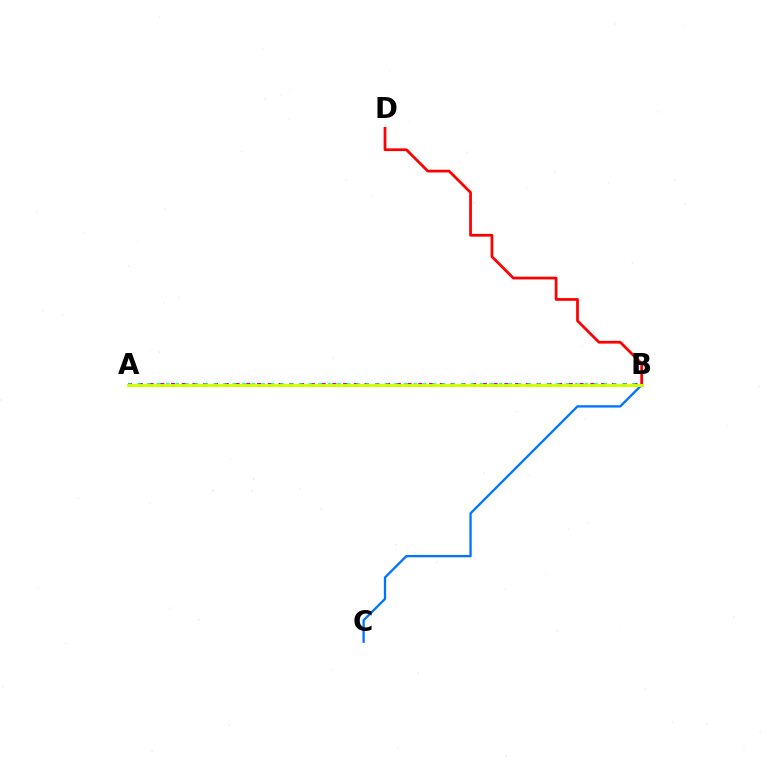{('B', 'C'): [{'color': '#0074ff', 'line_style': 'solid', 'thickness': 1.67}], ('A', 'B'): [{'color': '#b900ff', 'line_style': 'dotted', 'thickness': 2.92}, {'color': '#00ff5c', 'line_style': 'dotted', 'thickness': 2.58}, {'color': '#d1ff00', 'line_style': 'solid', 'thickness': 2.09}], ('B', 'D'): [{'color': '#ff0000', 'line_style': 'solid', 'thickness': 1.97}]}